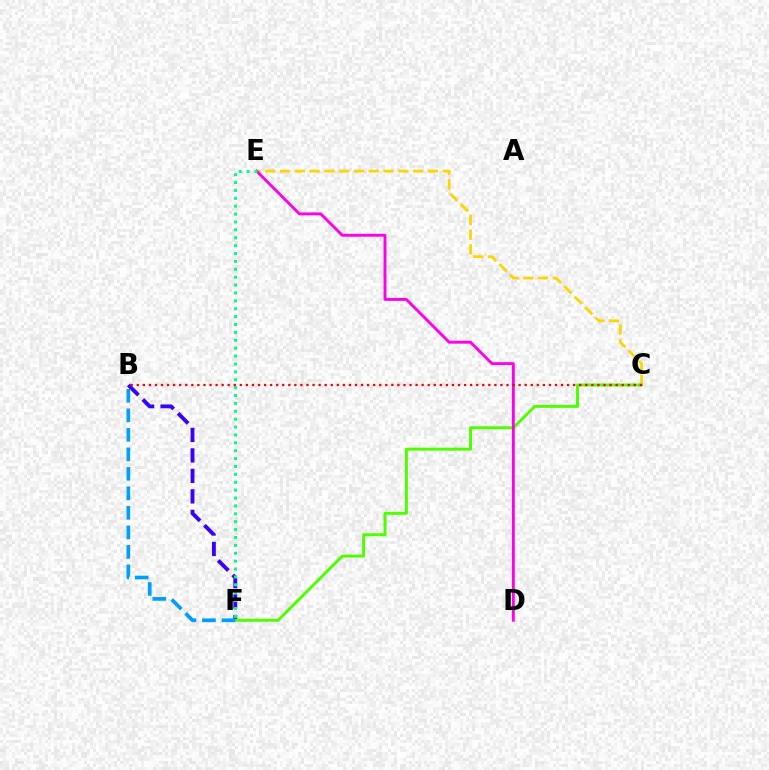{('B', 'F'): [{'color': '#3700ff', 'line_style': 'dashed', 'thickness': 2.78}, {'color': '#009eff', 'line_style': 'dashed', 'thickness': 2.65}], ('C', 'E'): [{'color': '#ffd500', 'line_style': 'dashed', 'thickness': 2.01}], ('C', 'F'): [{'color': '#4fff00', 'line_style': 'solid', 'thickness': 2.14}], ('D', 'E'): [{'color': '#ff00ed', 'line_style': 'solid', 'thickness': 2.07}], ('E', 'F'): [{'color': '#00ff86', 'line_style': 'dotted', 'thickness': 2.14}], ('B', 'C'): [{'color': '#ff0000', 'line_style': 'dotted', 'thickness': 1.65}]}